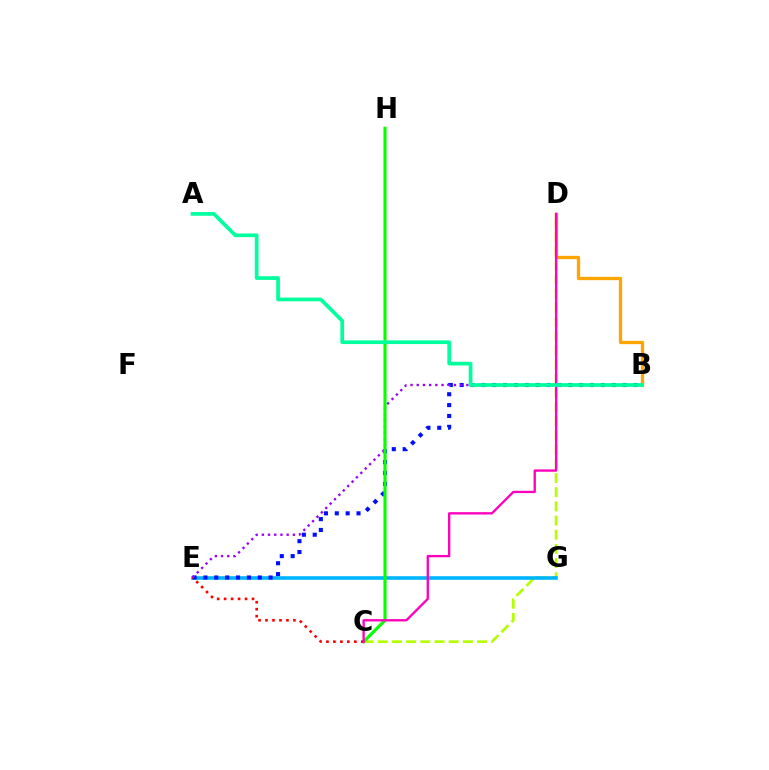{('C', 'D'): [{'color': '#b3ff00', 'line_style': 'dashed', 'thickness': 1.93}, {'color': '#ff00bd', 'line_style': 'solid', 'thickness': 1.68}], ('E', 'G'): [{'color': '#00b5ff', 'line_style': 'solid', 'thickness': 2.6}], ('B', 'E'): [{'color': '#0010ff', 'line_style': 'dotted', 'thickness': 2.95}, {'color': '#9b00ff', 'line_style': 'dotted', 'thickness': 1.69}], ('C', 'H'): [{'color': '#08ff00', 'line_style': 'solid', 'thickness': 2.26}], ('C', 'E'): [{'color': '#ff0000', 'line_style': 'dotted', 'thickness': 1.9}], ('B', 'D'): [{'color': '#ffa500', 'line_style': 'solid', 'thickness': 2.37}], ('A', 'B'): [{'color': '#00ff9d', 'line_style': 'solid', 'thickness': 2.65}]}